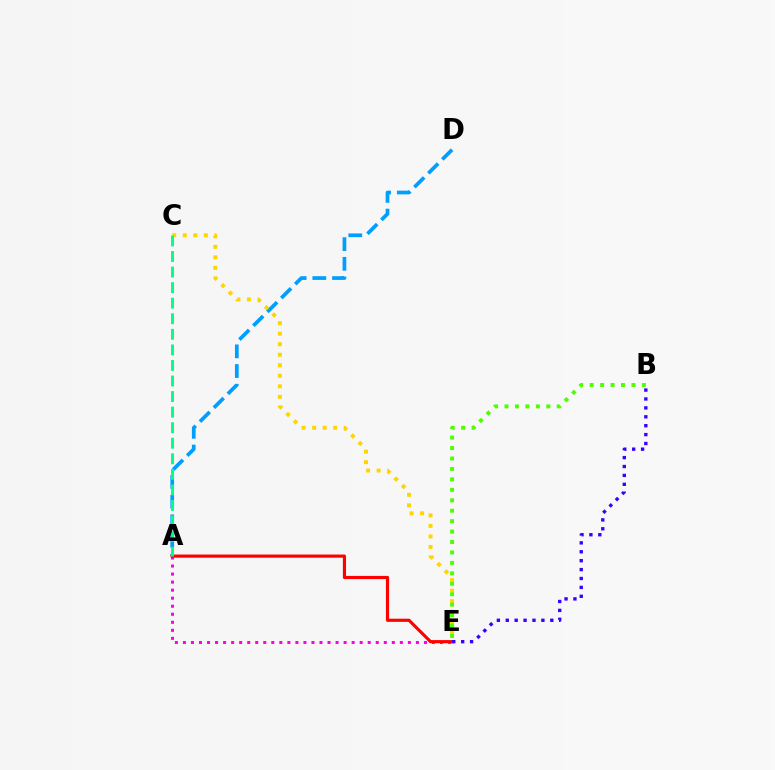{('A', 'E'): [{'color': '#ff00ed', 'line_style': 'dotted', 'thickness': 2.18}, {'color': '#ff0000', 'line_style': 'solid', 'thickness': 2.27}], ('A', 'D'): [{'color': '#009eff', 'line_style': 'dashed', 'thickness': 2.67}], ('C', 'E'): [{'color': '#ffd500', 'line_style': 'dotted', 'thickness': 2.86}], ('B', 'E'): [{'color': '#4fff00', 'line_style': 'dotted', 'thickness': 2.84}, {'color': '#3700ff', 'line_style': 'dotted', 'thickness': 2.42}], ('A', 'C'): [{'color': '#00ff86', 'line_style': 'dashed', 'thickness': 2.11}]}